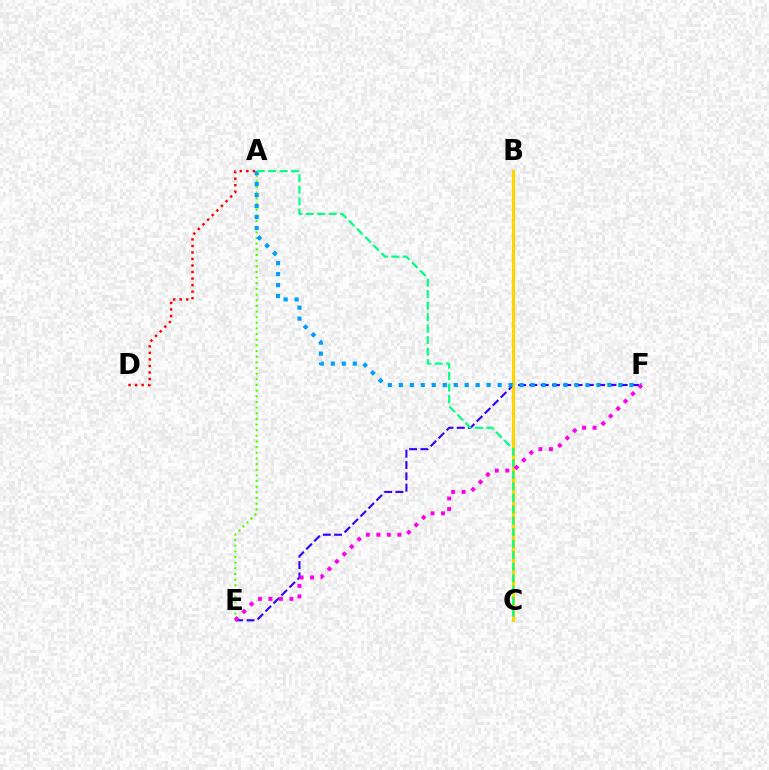{('E', 'F'): [{'color': '#3700ff', 'line_style': 'dashed', 'thickness': 1.53}, {'color': '#ff00ed', 'line_style': 'dotted', 'thickness': 2.85}], ('B', 'C'): [{'color': '#ffd500', 'line_style': 'solid', 'thickness': 2.29}], ('A', 'E'): [{'color': '#4fff00', 'line_style': 'dotted', 'thickness': 1.54}], ('A', 'F'): [{'color': '#009eff', 'line_style': 'dotted', 'thickness': 2.98}], ('A', 'C'): [{'color': '#00ff86', 'line_style': 'dashed', 'thickness': 1.56}], ('A', 'D'): [{'color': '#ff0000', 'line_style': 'dotted', 'thickness': 1.78}]}